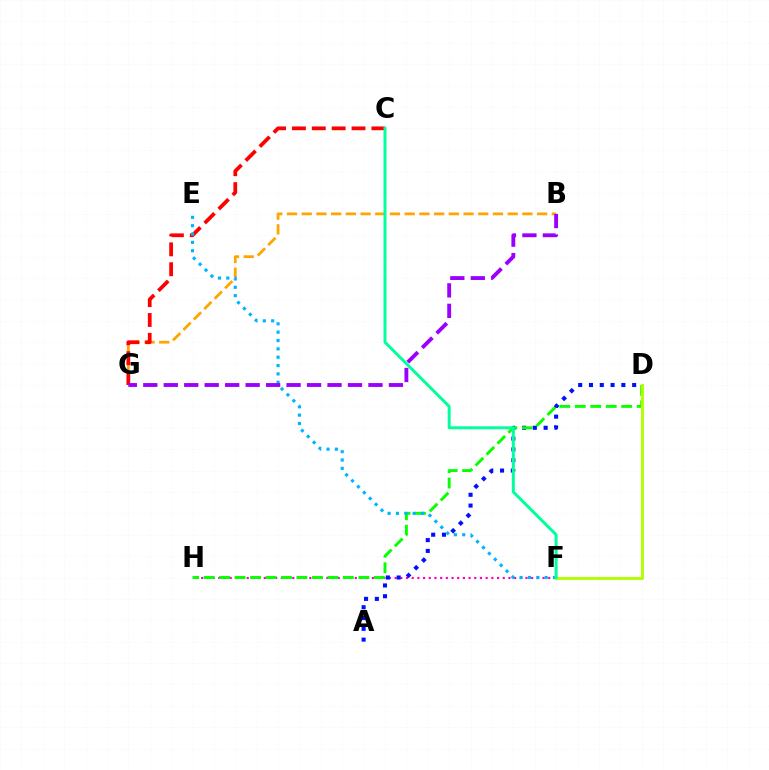{('B', 'G'): [{'color': '#ffa500', 'line_style': 'dashed', 'thickness': 2.0}, {'color': '#9b00ff', 'line_style': 'dashed', 'thickness': 2.78}], ('F', 'H'): [{'color': '#ff00bd', 'line_style': 'dotted', 'thickness': 1.55}], ('A', 'D'): [{'color': '#0010ff', 'line_style': 'dotted', 'thickness': 2.93}], ('D', 'H'): [{'color': '#08ff00', 'line_style': 'dashed', 'thickness': 2.1}], ('D', 'F'): [{'color': '#b3ff00', 'line_style': 'solid', 'thickness': 2.11}], ('C', 'G'): [{'color': '#ff0000', 'line_style': 'dashed', 'thickness': 2.7}], ('E', 'F'): [{'color': '#00b5ff', 'line_style': 'dotted', 'thickness': 2.27}], ('C', 'F'): [{'color': '#00ff9d', 'line_style': 'solid', 'thickness': 2.14}]}